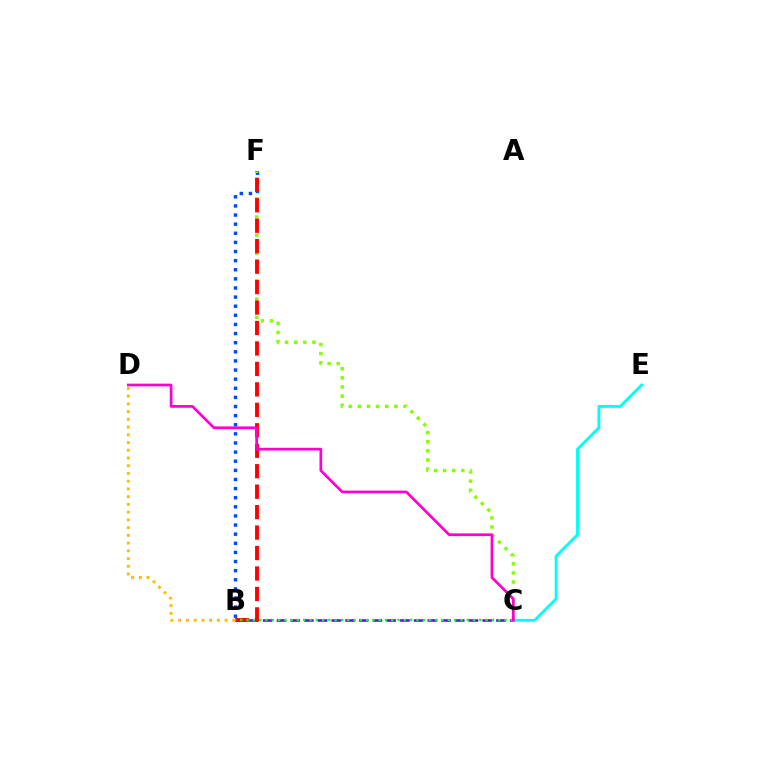{('B', 'F'): [{'color': '#004bff', 'line_style': 'dotted', 'thickness': 2.48}, {'color': '#ff0000', 'line_style': 'dashed', 'thickness': 2.78}], ('C', 'F'): [{'color': '#84ff00', 'line_style': 'dotted', 'thickness': 2.48}], ('B', 'C'): [{'color': '#7200ff', 'line_style': 'dashed', 'thickness': 1.86}, {'color': '#00ff39', 'line_style': 'dotted', 'thickness': 1.71}], ('C', 'E'): [{'color': '#00fff6', 'line_style': 'solid', 'thickness': 2.07}], ('B', 'D'): [{'color': '#ffbd00', 'line_style': 'dotted', 'thickness': 2.1}], ('C', 'D'): [{'color': '#ff00cf', 'line_style': 'solid', 'thickness': 1.96}]}